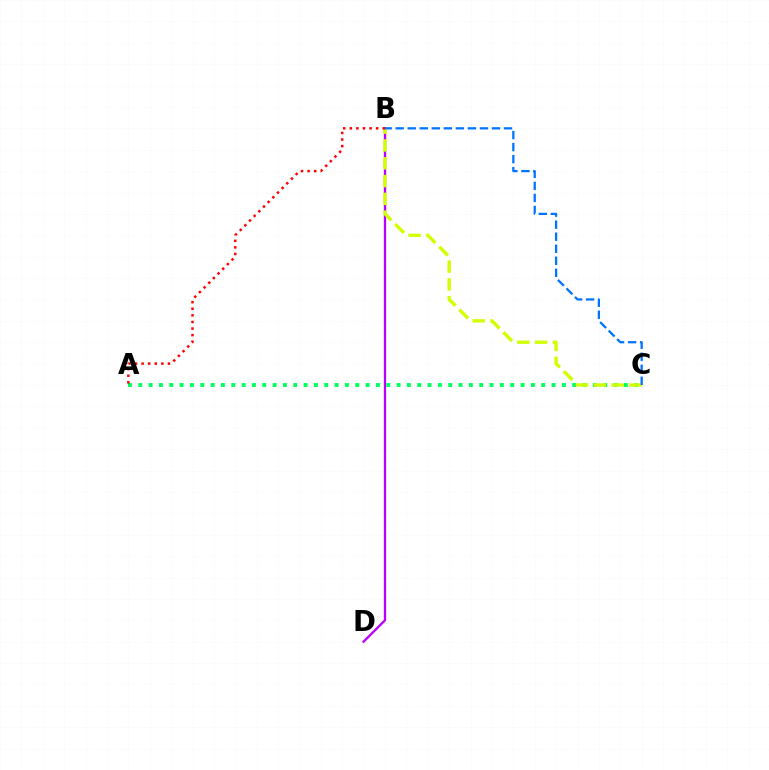{('B', 'D'): [{'color': '#b900ff', 'line_style': 'solid', 'thickness': 1.66}], ('A', 'C'): [{'color': '#00ff5c', 'line_style': 'dotted', 'thickness': 2.81}], ('B', 'C'): [{'color': '#d1ff00', 'line_style': 'dashed', 'thickness': 2.42}, {'color': '#0074ff', 'line_style': 'dashed', 'thickness': 1.63}], ('A', 'B'): [{'color': '#ff0000', 'line_style': 'dotted', 'thickness': 1.79}]}